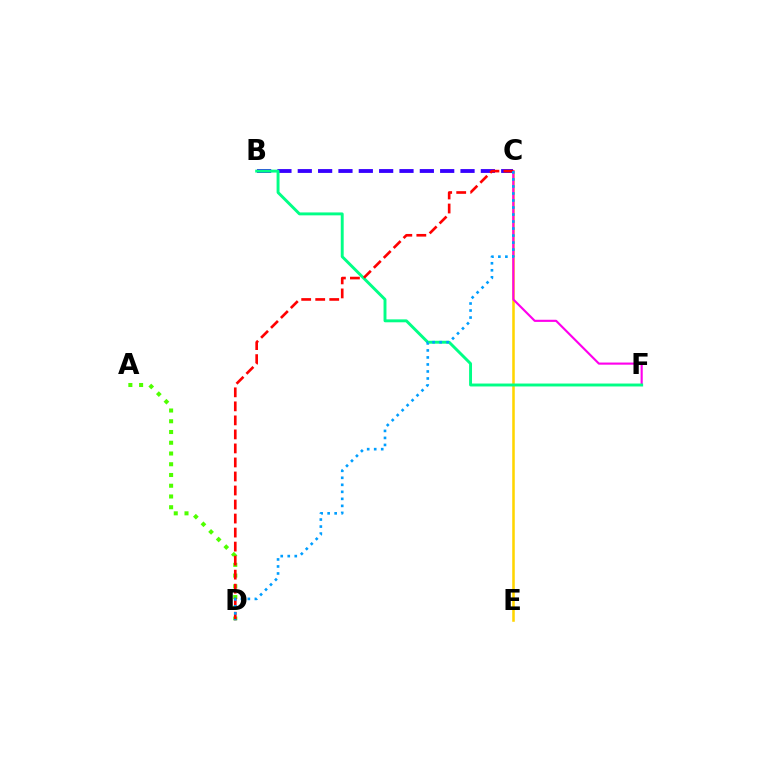{('C', 'E'): [{'color': '#ffd500', 'line_style': 'solid', 'thickness': 1.84}], ('A', 'D'): [{'color': '#4fff00', 'line_style': 'dotted', 'thickness': 2.92}], ('C', 'F'): [{'color': '#ff00ed', 'line_style': 'solid', 'thickness': 1.54}], ('B', 'C'): [{'color': '#3700ff', 'line_style': 'dashed', 'thickness': 2.76}], ('B', 'F'): [{'color': '#00ff86', 'line_style': 'solid', 'thickness': 2.1}], ('C', 'D'): [{'color': '#ff0000', 'line_style': 'dashed', 'thickness': 1.91}, {'color': '#009eff', 'line_style': 'dotted', 'thickness': 1.91}]}